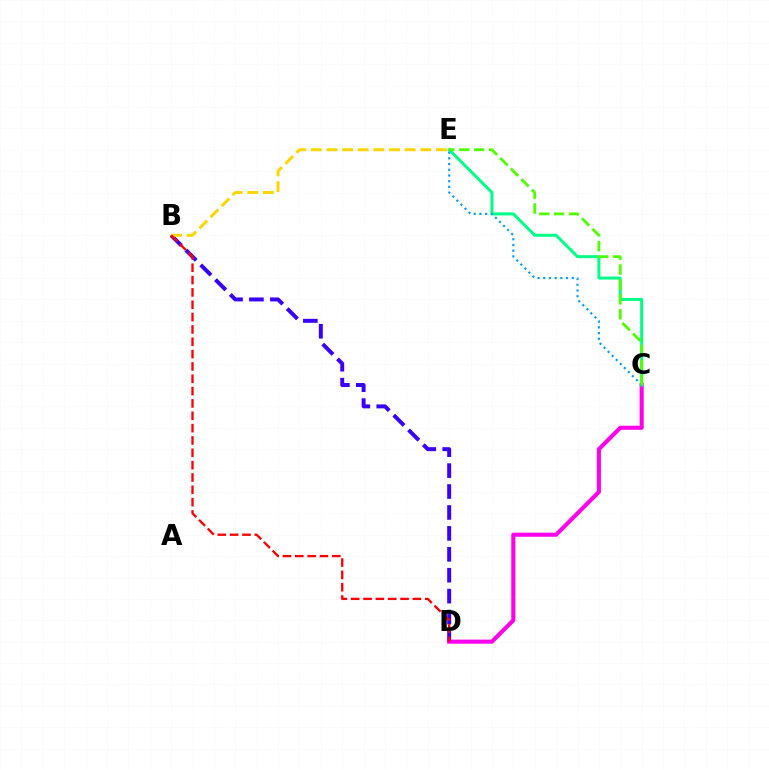{('B', 'D'): [{'color': '#3700ff', 'line_style': 'dashed', 'thickness': 2.84}, {'color': '#ff0000', 'line_style': 'dashed', 'thickness': 1.68}], ('C', 'D'): [{'color': '#ff00ed', 'line_style': 'solid', 'thickness': 2.94}], ('C', 'E'): [{'color': '#00ff86', 'line_style': 'solid', 'thickness': 2.16}, {'color': '#009eff', 'line_style': 'dotted', 'thickness': 1.55}, {'color': '#4fff00', 'line_style': 'dashed', 'thickness': 2.02}], ('B', 'E'): [{'color': '#ffd500', 'line_style': 'dashed', 'thickness': 2.13}]}